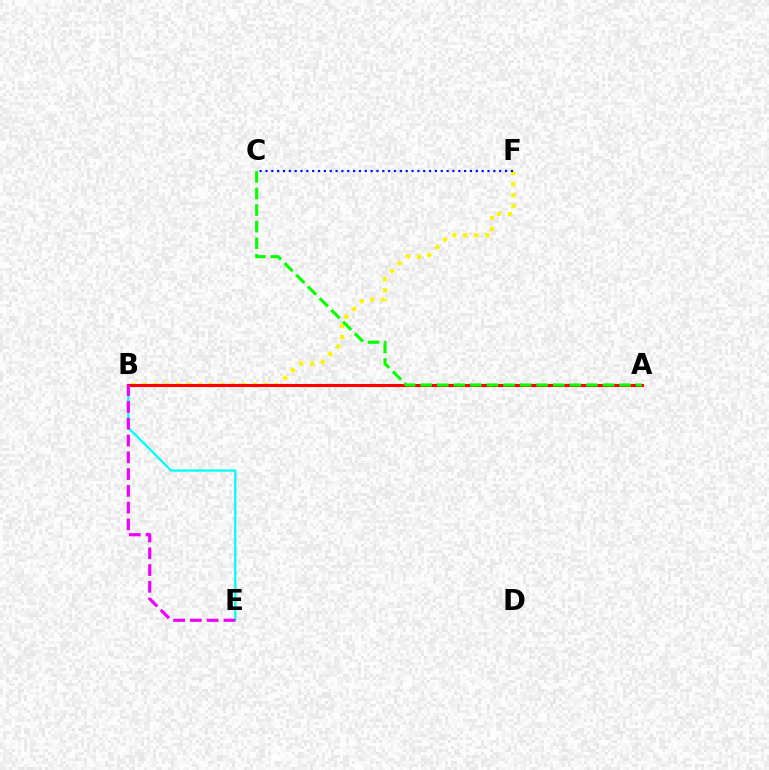{('B', 'F'): [{'color': '#fcf500', 'line_style': 'dotted', 'thickness': 2.99}], ('B', 'E'): [{'color': '#00fff6', 'line_style': 'solid', 'thickness': 1.64}, {'color': '#ee00ff', 'line_style': 'dashed', 'thickness': 2.28}], ('A', 'B'): [{'color': '#ff0000', 'line_style': 'solid', 'thickness': 2.21}], ('A', 'C'): [{'color': '#08ff00', 'line_style': 'dashed', 'thickness': 2.25}], ('C', 'F'): [{'color': '#0010ff', 'line_style': 'dotted', 'thickness': 1.59}]}